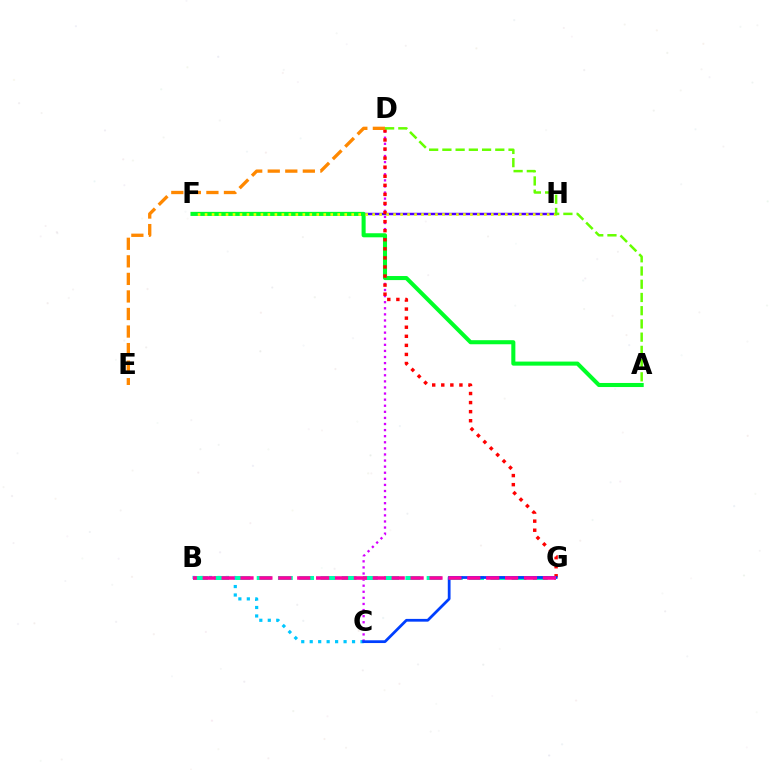{('F', 'H'): [{'color': '#4f00ff', 'line_style': 'solid', 'thickness': 1.76}, {'color': '#eeff00', 'line_style': 'dotted', 'thickness': 1.9}], ('B', 'C'): [{'color': '#00c7ff', 'line_style': 'dotted', 'thickness': 2.3}], ('C', 'D'): [{'color': '#d600ff', 'line_style': 'dotted', 'thickness': 1.65}], ('A', 'F'): [{'color': '#00ff27', 'line_style': 'solid', 'thickness': 2.93}], ('D', 'G'): [{'color': '#ff0000', 'line_style': 'dotted', 'thickness': 2.46}], ('B', 'G'): [{'color': '#00ffaf', 'line_style': 'dashed', 'thickness': 2.89}, {'color': '#ff00a0', 'line_style': 'dashed', 'thickness': 2.57}], ('C', 'G'): [{'color': '#003fff', 'line_style': 'solid', 'thickness': 1.99}], ('A', 'D'): [{'color': '#66ff00', 'line_style': 'dashed', 'thickness': 1.8}], ('D', 'E'): [{'color': '#ff8800', 'line_style': 'dashed', 'thickness': 2.38}]}